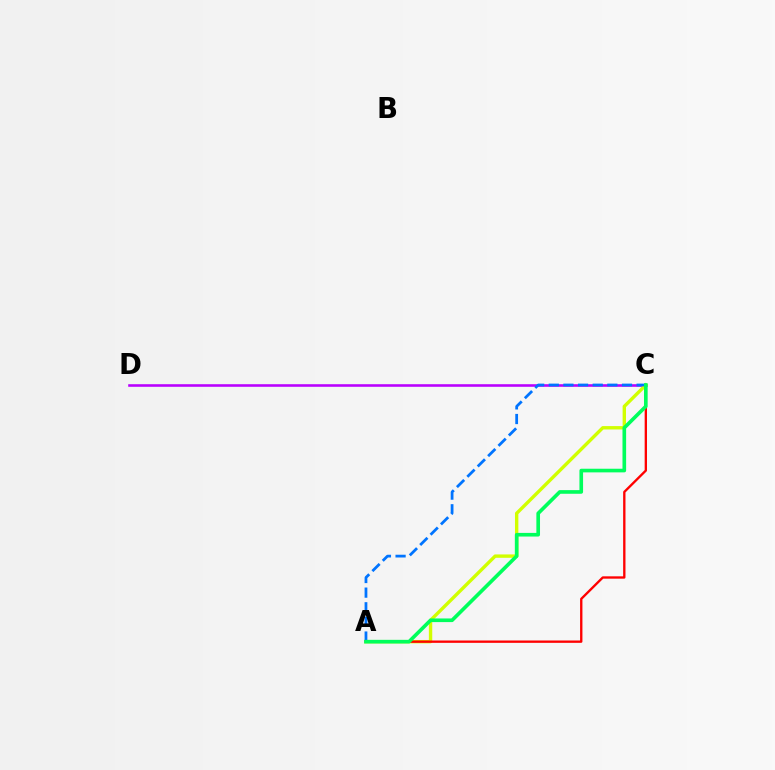{('C', 'D'): [{'color': '#b900ff', 'line_style': 'solid', 'thickness': 1.86}], ('A', 'C'): [{'color': '#d1ff00', 'line_style': 'solid', 'thickness': 2.43}, {'color': '#ff0000', 'line_style': 'solid', 'thickness': 1.68}, {'color': '#0074ff', 'line_style': 'dashed', 'thickness': 1.99}, {'color': '#00ff5c', 'line_style': 'solid', 'thickness': 2.62}]}